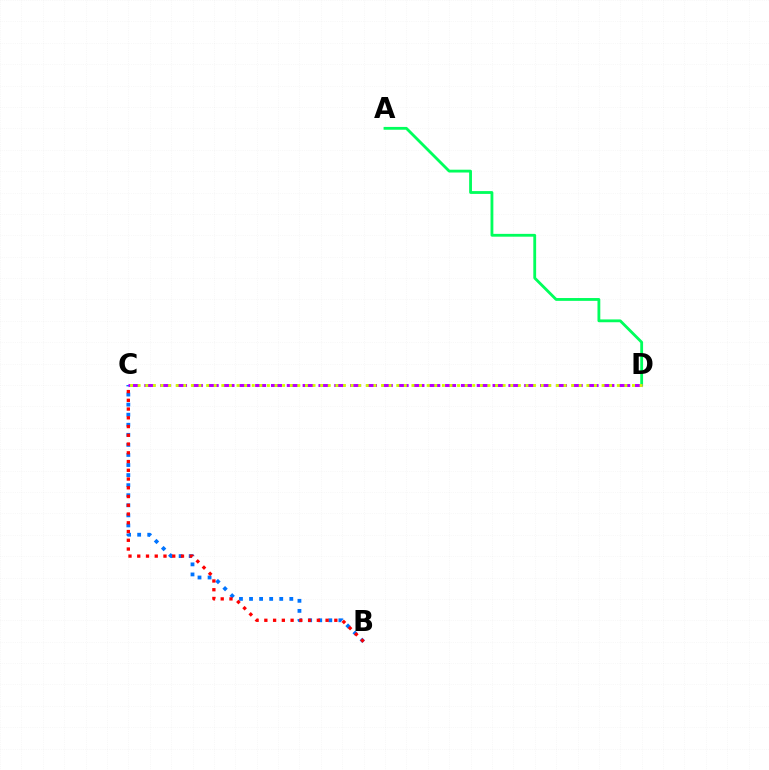{('B', 'C'): [{'color': '#0074ff', 'line_style': 'dotted', 'thickness': 2.73}, {'color': '#ff0000', 'line_style': 'dotted', 'thickness': 2.38}], ('A', 'D'): [{'color': '#00ff5c', 'line_style': 'solid', 'thickness': 2.03}], ('C', 'D'): [{'color': '#b900ff', 'line_style': 'dashed', 'thickness': 2.15}, {'color': '#d1ff00', 'line_style': 'dotted', 'thickness': 2.07}]}